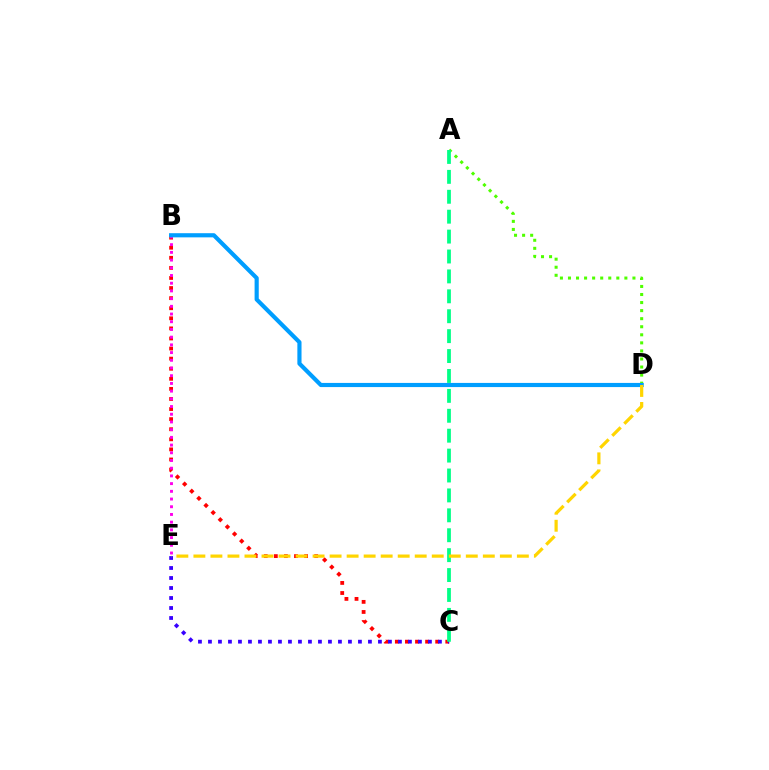{('B', 'C'): [{'color': '#ff0000', 'line_style': 'dotted', 'thickness': 2.74}], ('B', 'E'): [{'color': '#ff00ed', 'line_style': 'dotted', 'thickness': 2.09}], ('A', 'D'): [{'color': '#4fff00', 'line_style': 'dotted', 'thickness': 2.19}], ('B', 'D'): [{'color': '#009eff', 'line_style': 'solid', 'thickness': 2.99}], ('C', 'E'): [{'color': '#3700ff', 'line_style': 'dotted', 'thickness': 2.72}], ('A', 'C'): [{'color': '#00ff86', 'line_style': 'dashed', 'thickness': 2.7}], ('D', 'E'): [{'color': '#ffd500', 'line_style': 'dashed', 'thickness': 2.31}]}